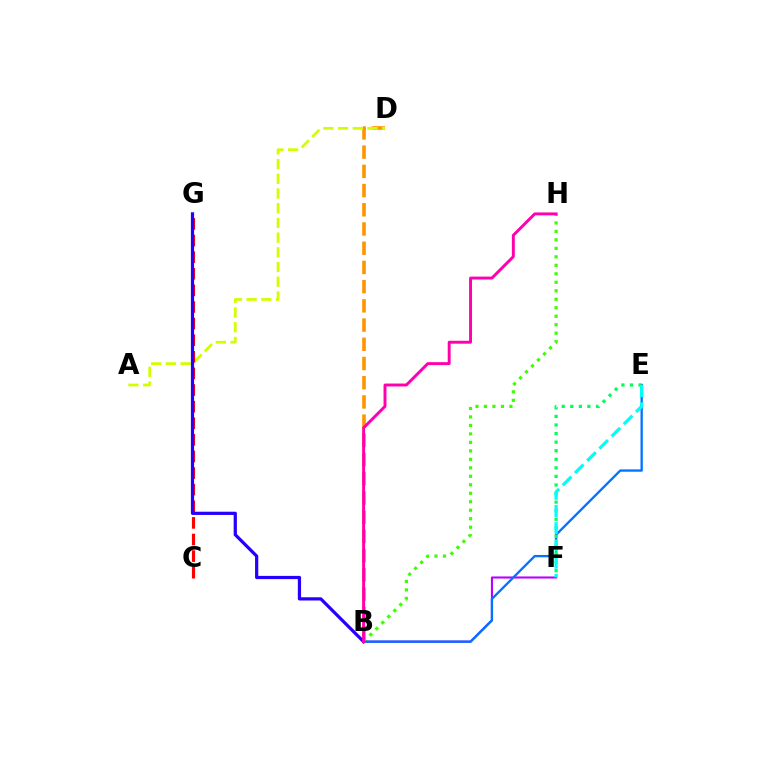{('B', 'F'): [{'color': '#b900ff', 'line_style': 'solid', 'thickness': 1.51}], ('B', 'D'): [{'color': '#ff9400', 'line_style': 'dashed', 'thickness': 2.61}], ('B', 'H'): [{'color': '#3dff00', 'line_style': 'dotted', 'thickness': 2.31}, {'color': '#ff00ac', 'line_style': 'solid', 'thickness': 2.11}], ('A', 'D'): [{'color': '#d1ff00', 'line_style': 'dashed', 'thickness': 2.0}], ('C', 'G'): [{'color': '#ff0000', 'line_style': 'dashed', 'thickness': 2.26}], ('B', 'G'): [{'color': '#2500ff', 'line_style': 'solid', 'thickness': 2.32}], ('B', 'E'): [{'color': '#0074ff', 'line_style': 'solid', 'thickness': 1.68}], ('E', 'F'): [{'color': '#00ff5c', 'line_style': 'dotted', 'thickness': 2.33}, {'color': '#00fff6', 'line_style': 'dashed', 'thickness': 2.35}]}